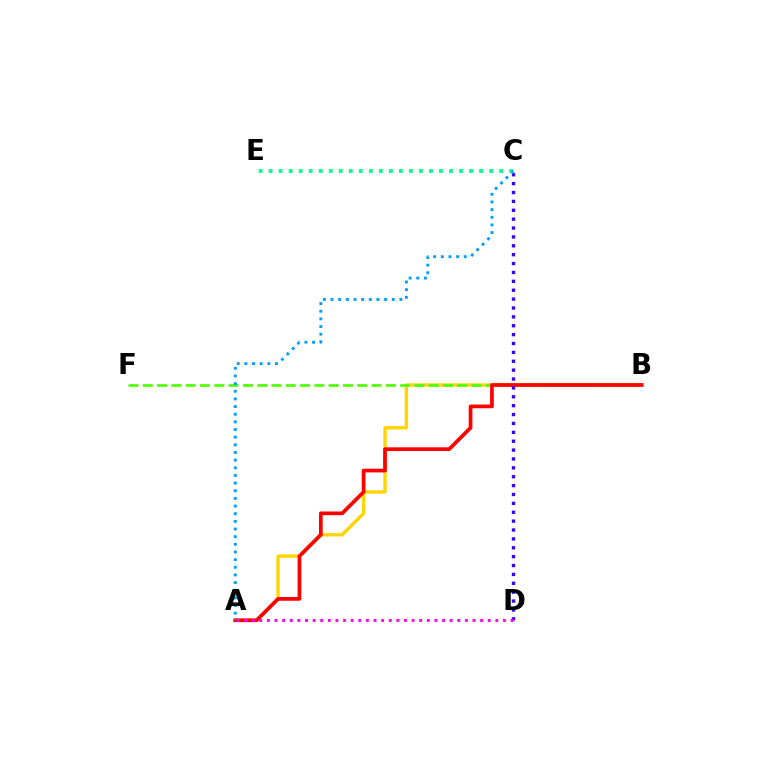{('A', 'B'): [{'color': '#ffd500', 'line_style': 'solid', 'thickness': 2.45}, {'color': '#ff0000', 'line_style': 'solid', 'thickness': 2.67}], ('B', 'F'): [{'color': '#4fff00', 'line_style': 'dashed', 'thickness': 1.94}], ('C', 'D'): [{'color': '#3700ff', 'line_style': 'dotted', 'thickness': 2.41}], ('C', 'E'): [{'color': '#00ff86', 'line_style': 'dotted', 'thickness': 2.72}], ('A', 'D'): [{'color': '#ff00ed', 'line_style': 'dotted', 'thickness': 2.07}], ('A', 'C'): [{'color': '#009eff', 'line_style': 'dotted', 'thickness': 2.08}]}